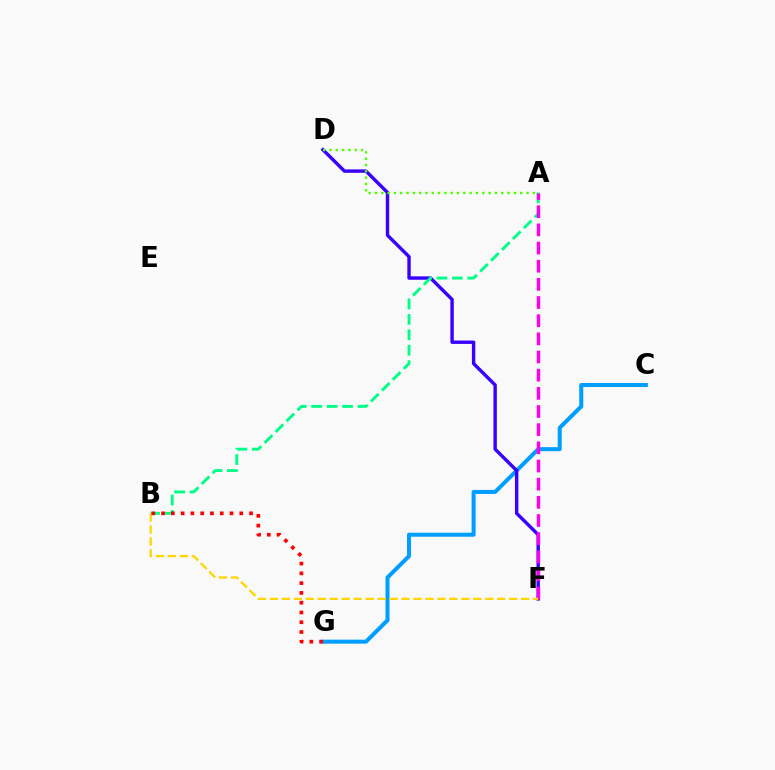{('C', 'G'): [{'color': '#009eff', 'line_style': 'solid', 'thickness': 2.9}], ('D', 'F'): [{'color': '#3700ff', 'line_style': 'solid', 'thickness': 2.45}], ('A', 'B'): [{'color': '#00ff86', 'line_style': 'dashed', 'thickness': 2.09}], ('A', 'D'): [{'color': '#4fff00', 'line_style': 'dotted', 'thickness': 1.72}], ('A', 'F'): [{'color': '#ff00ed', 'line_style': 'dashed', 'thickness': 2.47}], ('B', 'F'): [{'color': '#ffd500', 'line_style': 'dashed', 'thickness': 1.63}], ('B', 'G'): [{'color': '#ff0000', 'line_style': 'dotted', 'thickness': 2.66}]}